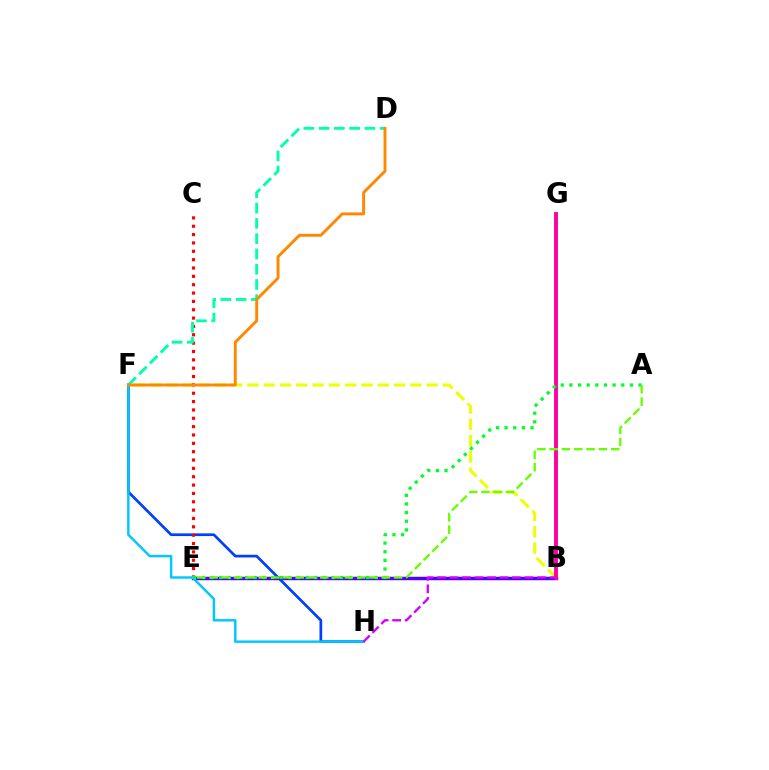{('B', 'F'): [{'color': '#eeff00', 'line_style': 'dashed', 'thickness': 2.21}], ('F', 'H'): [{'color': '#003fff', 'line_style': 'solid', 'thickness': 1.95}, {'color': '#00c7ff', 'line_style': 'solid', 'thickness': 1.76}], ('B', 'E'): [{'color': '#4f00ff', 'line_style': 'solid', 'thickness': 2.48}], ('C', 'E'): [{'color': '#ff0000', 'line_style': 'dotted', 'thickness': 2.27}], ('D', 'F'): [{'color': '#00ffaf', 'line_style': 'dashed', 'thickness': 2.07}, {'color': '#ff8800', 'line_style': 'solid', 'thickness': 2.1}], ('B', 'G'): [{'color': '#ff00a0', 'line_style': 'solid', 'thickness': 2.81}], ('A', 'E'): [{'color': '#00ff27', 'line_style': 'dotted', 'thickness': 2.35}, {'color': '#66ff00', 'line_style': 'dashed', 'thickness': 1.67}], ('B', 'H'): [{'color': '#d600ff', 'line_style': 'dashed', 'thickness': 1.7}]}